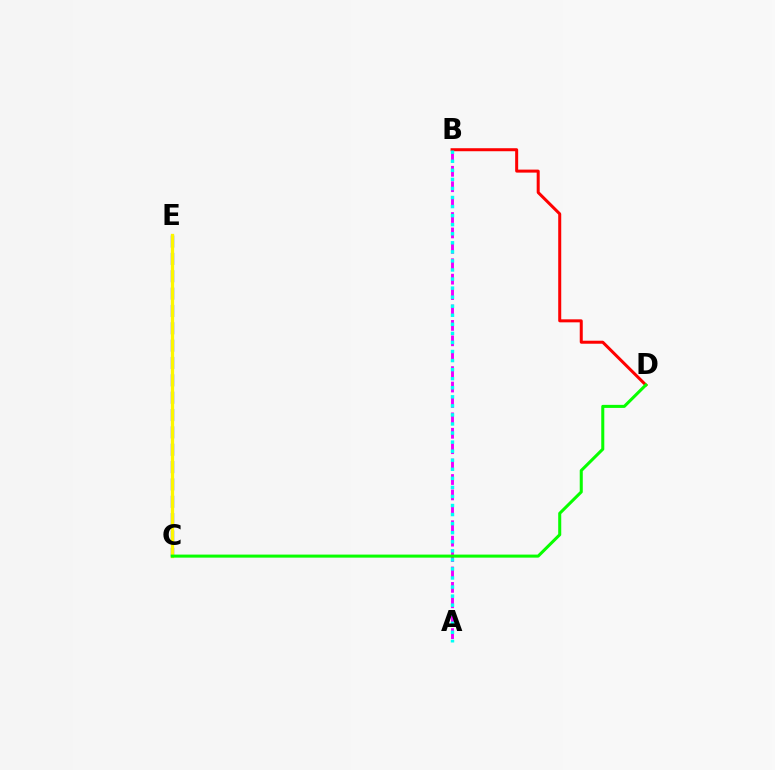{('A', 'B'): [{'color': '#ee00ff', 'line_style': 'dashed', 'thickness': 2.09}, {'color': '#00fff6', 'line_style': 'dotted', 'thickness': 2.46}], ('C', 'E'): [{'color': '#0010ff', 'line_style': 'dashed', 'thickness': 2.36}, {'color': '#fcf500', 'line_style': 'solid', 'thickness': 2.37}], ('B', 'D'): [{'color': '#ff0000', 'line_style': 'solid', 'thickness': 2.17}], ('C', 'D'): [{'color': '#08ff00', 'line_style': 'solid', 'thickness': 2.19}]}